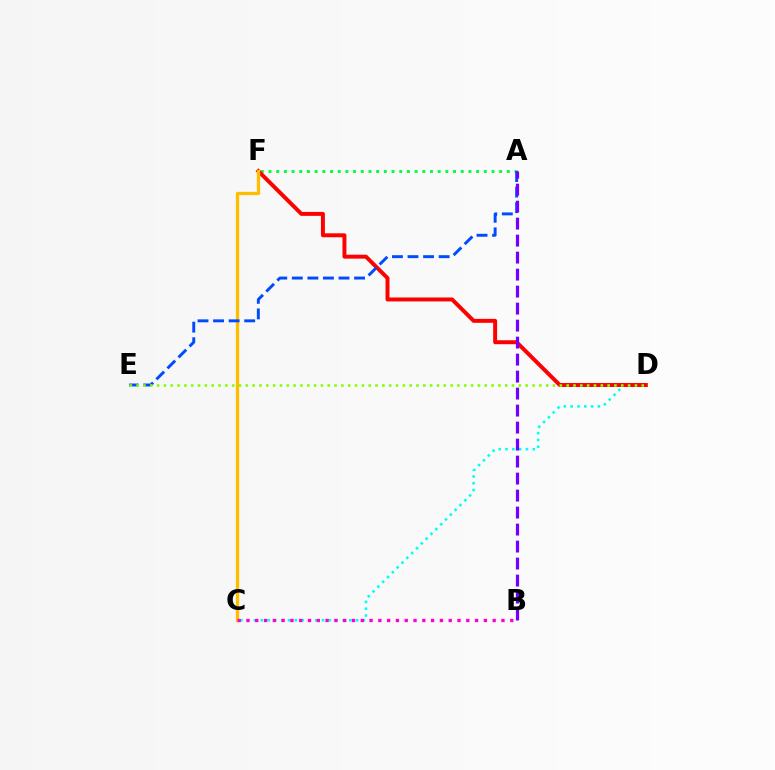{('A', 'F'): [{'color': '#00ff39', 'line_style': 'dotted', 'thickness': 2.09}], ('C', 'D'): [{'color': '#00fff6', 'line_style': 'dotted', 'thickness': 1.85}], ('D', 'F'): [{'color': '#ff0000', 'line_style': 'solid', 'thickness': 2.85}], ('C', 'F'): [{'color': '#ffbd00', 'line_style': 'solid', 'thickness': 2.37}], ('A', 'E'): [{'color': '#004bff', 'line_style': 'dashed', 'thickness': 2.11}], ('A', 'B'): [{'color': '#7200ff', 'line_style': 'dashed', 'thickness': 2.31}], ('B', 'C'): [{'color': '#ff00cf', 'line_style': 'dotted', 'thickness': 2.39}], ('D', 'E'): [{'color': '#84ff00', 'line_style': 'dotted', 'thickness': 1.85}]}